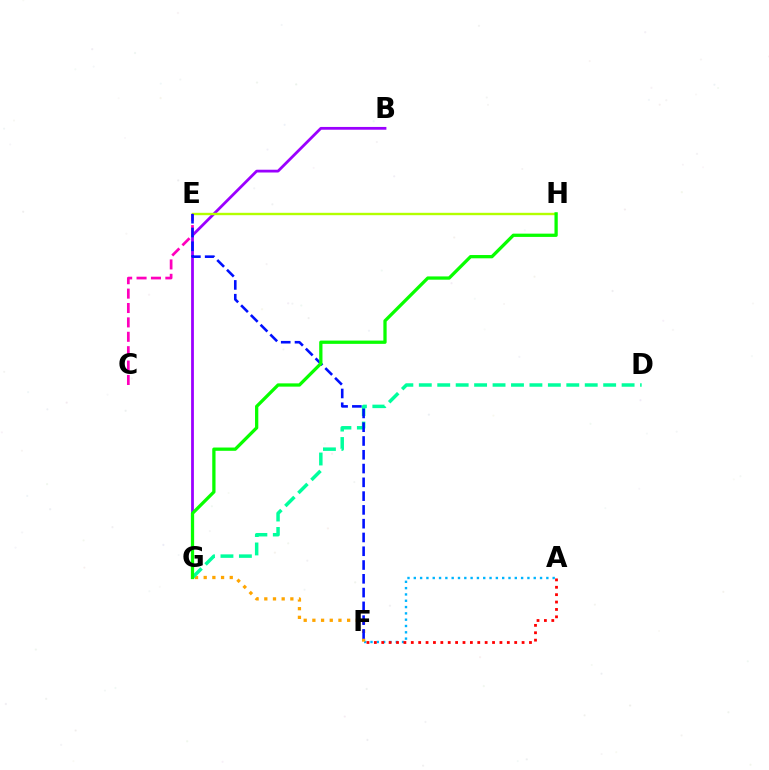{('A', 'F'): [{'color': '#00b5ff', 'line_style': 'dotted', 'thickness': 1.71}, {'color': '#ff0000', 'line_style': 'dotted', 'thickness': 2.01}], ('B', 'G'): [{'color': '#9b00ff', 'line_style': 'solid', 'thickness': 2.0}], ('F', 'G'): [{'color': '#ffa500', 'line_style': 'dotted', 'thickness': 2.36}], ('E', 'H'): [{'color': '#b3ff00', 'line_style': 'solid', 'thickness': 1.71}], ('C', 'E'): [{'color': '#ff00bd', 'line_style': 'dashed', 'thickness': 1.96}], ('D', 'G'): [{'color': '#00ff9d', 'line_style': 'dashed', 'thickness': 2.5}], ('E', 'F'): [{'color': '#0010ff', 'line_style': 'dashed', 'thickness': 1.87}], ('G', 'H'): [{'color': '#08ff00', 'line_style': 'solid', 'thickness': 2.36}]}